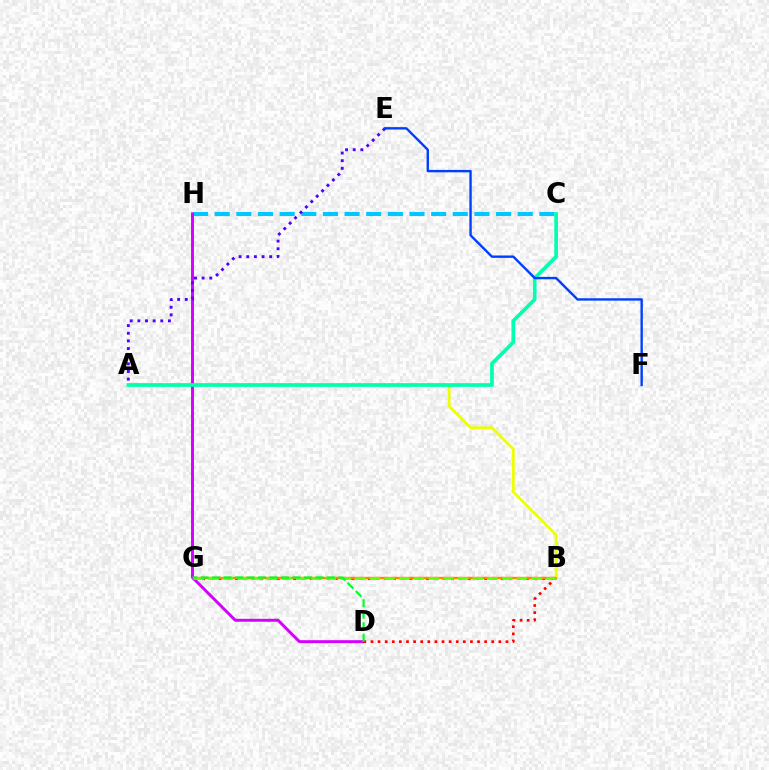{('B', 'G'): [{'color': '#ff00a0', 'line_style': 'dotted', 'thickness': 2.26}, {'color': '#ff8800', 'line_style': 'solid', 'thickness': 1.7}, {'color': '#66ff00', 'line_style': 'dashed', 'thickness': 2.0}], ('A', 'B'): [{'color': '#eeff00', 'line_style': 'solid', 'thickness': 1.98}], ('C', 'H'): [{'color': '#00c7ff', 'line_style': 'dashed', 'thickness': 2.94}], ('D', 'H'): [{'color': '#d600ff', 'line_style': 'solid', 'thickness': 2.12}], ('B', 'D'): [{'color': '#ff0000', 'line_style': 'dotted', 'thickness': 1.93}], ('A', 'C'): [{'color': '#00ffaf', 'line_style': 'solid', 'thickness': 2.65}], ('A', 'E'): [{'color': '#4f00ff', 'line_style': 'dotted', 'thickness': 2.08}], ('D', 'G'): [{'color': '#00ff27', 'line_style': 'dashed', 'thickness': 1.56}], ('E', 'F'): [{'color': '#003fff', 'line_style': 'solid', 'thickness': 1.72}]}